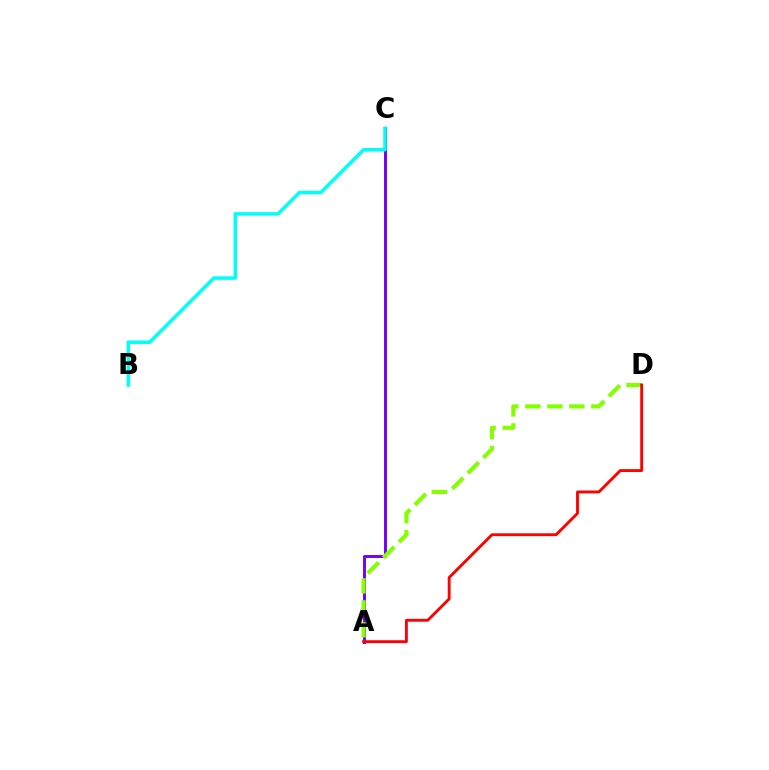{('A', 'C'): [{'color': '#7200ff', 'line_style': 'solid', 'thickness': 2.12}], ('A', 'D'): [{'color': '#84ff00', 'line_style': 'dashed', 'thickness': 2.99}, {'color': '#ff0000', 'line_style': 'solid', 'thickness': 2.06}], ('B', 'C'): [{'color': '#00fff6', 'line_style': 'solid', 'thickness': 2.52}]}